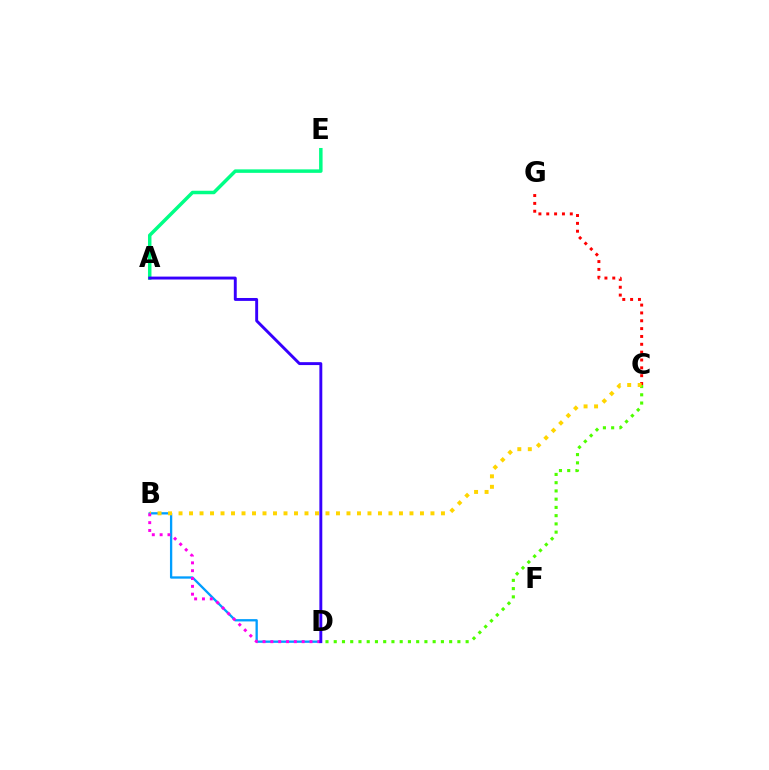{('C', 'G'): [{'color': '#ff0000', 'line_style': 'dotted', 'thickness': 2.13}], ('B', 'D'): [{'color': '#009eff', 'line_style': 'solid', 'thickness': 1.66}, {'color': '#ff00ed', 'line_style': 'dotted', 'thickness': 2.13}], ('A', 'E'): [{'color': '#00ff86', 'line_style': 'solid', 'thickness': 2.51}], ('C', 'D'): [{'color': '#4fff00', 'line_style': 'dotted', 'thickness': 2.24}], ('B', 'C'): [{'color': '#ffd500', 'line_style': 'dotted', 'thickness': 2.85}], ('A', 'D'): [{'color': '#3700ff', 'line_style': 'solid', 'thickness': 2.1}]}